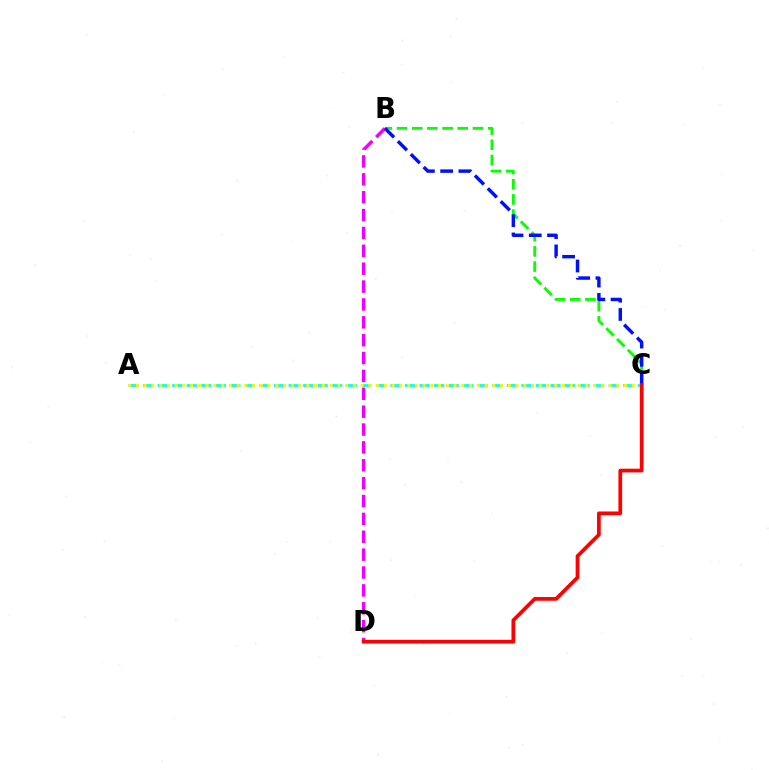{('B', 'D'): [{'color': '#ee00ff', 'line_style': 'dashed', 'thickness': 2.43}], ('B', 'C'): [{'color': '#08ff00', 'line_style': 'dashed', 'thickness': 2.07}, {'color': '#0010ff', 'line_style': 'dashed', 'thickness': 2.48}], ('A', 'C'): [{'color': '#00fff6', 'line_style': 'dashed', 'thickness': 1.98}, {'color': '#fcf500', 'line_style': 'dotted', 'thickness': 2.11}], ('C', 'D'): [{'color': '#ff0000', 'line_style': 'solid', 'thickness': 2.67}]}